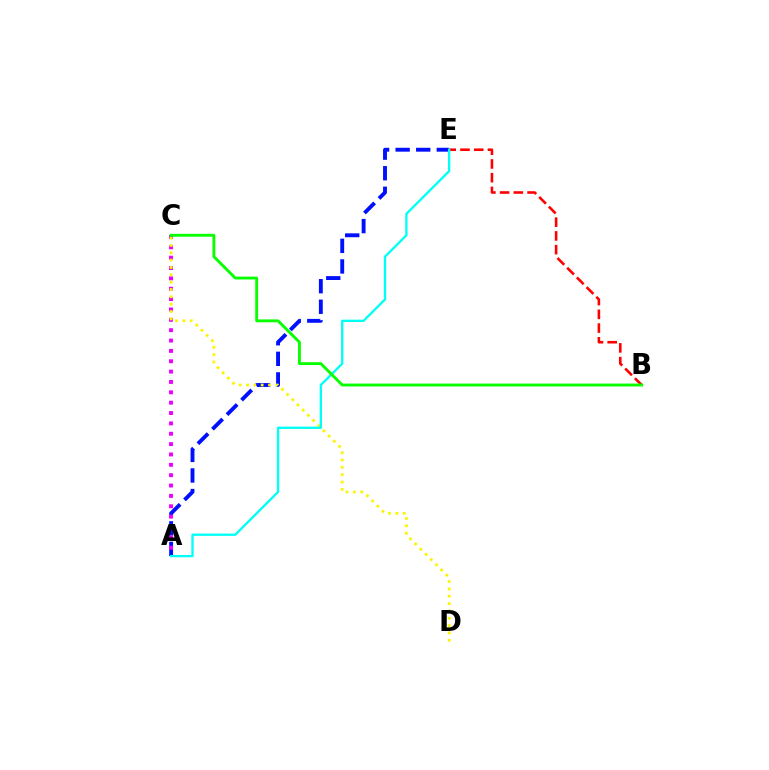{('A', 'E'): [{'color': '#0010ff', 'line_style': 'dashed', 'thickness': 2.8}, {'color': '#00fff6', 'line_style': 'solid', 'thickness': 1.67}], ('A', 'C'): [{'color': '#ee00ff', 'line_style': 'dotted', 'thickness': 2.81}], ('C', 'D'): [{'color': '#fcf500', 'line_style': 'dotted', 'thickness': 1.99}], ('B', 'E'): [{'color': '#ff0000', 'line_style': 'dashed', 'thickness': 1.87}], ('B', 'C'): [{'color': '#08ff00', 'line_style': 'solid', 'thickness': 2.06}]}